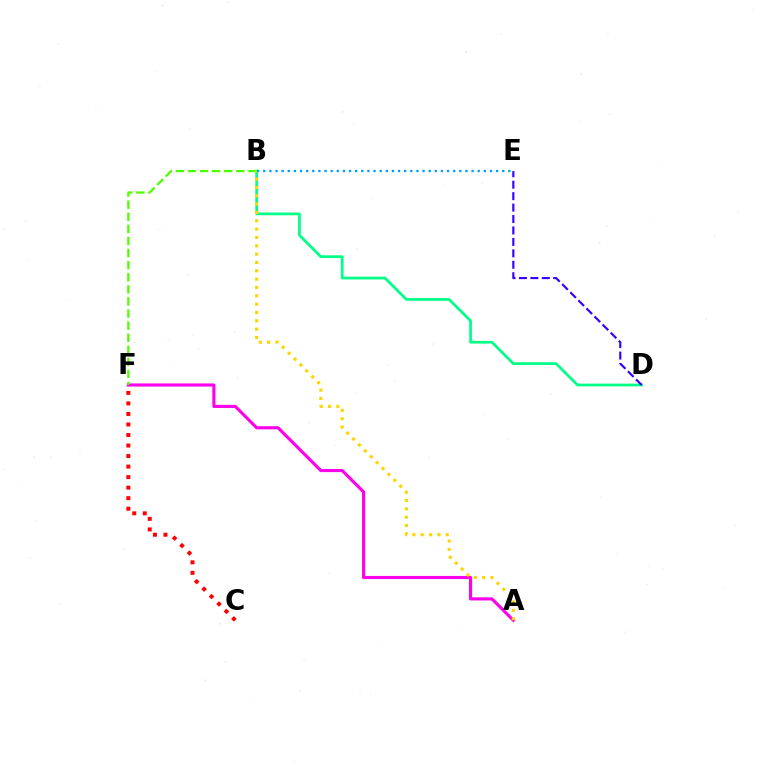{('B', 'D'): [{'color': '#00ff86', 'line_style': 'solid', 'thickness': 1.96}], ('A', 'F'): [{'color': '#ff00ed', 'line_style': 'solid', 'thickness': 2.25}], ('B', 'F'): [{'color': '#4fff00', 'line_style': 'dashed', 'thickness': 1.64}], ('C', 'F'): [{'color': '#ff0000', 'line_style': 'dotted', 'thickness': 2.86}], ('A', 'B'): [{'color': '#ffd500', 'line_style': 'dotted', 'thickness': 2.26}], ('D', 'E'): [{'color': '#3700ff', 'line_style': 'dashed', 'thickness': 1.55}], ('B', 'E'): [{'color': '#009eff', 'line_style': 'dotted', 'thickness': 1.66}]}